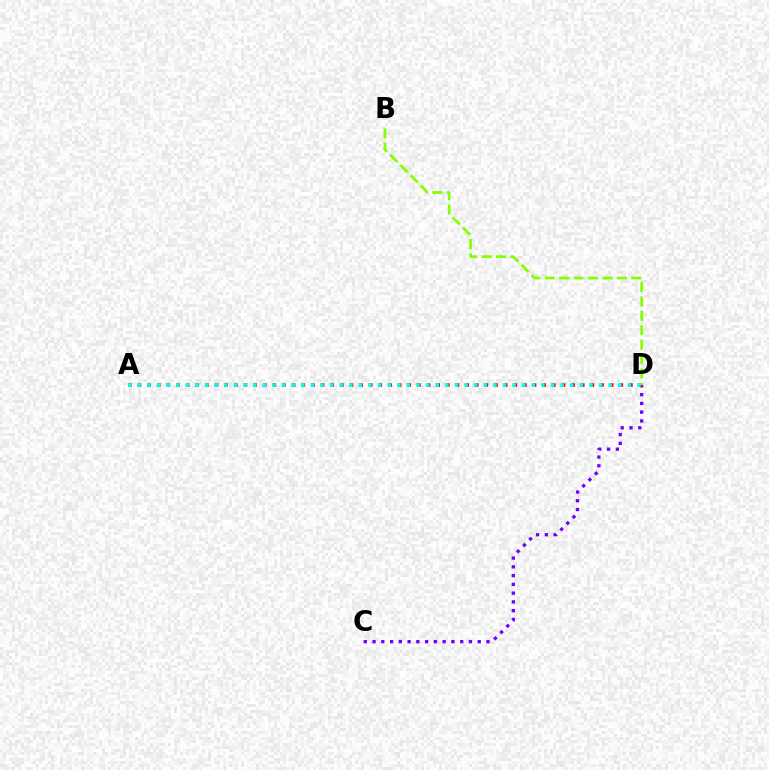{('C', 'D'): [{'color': '#7200ff', 'line_style': 'dotted', 'thickness': 2.38}], ('A', 'D'): [{'color': '#ff0000', 'line_style': 'dotted', 'thickness': 2.62}, {'color': '#00fff6', 'line_style': 'dotted', 'thickness': 2.61}], ('B', 'D'): [{'color': '#84ff00', 'line_style': 'dashed', 'thickness': 1.96}]}